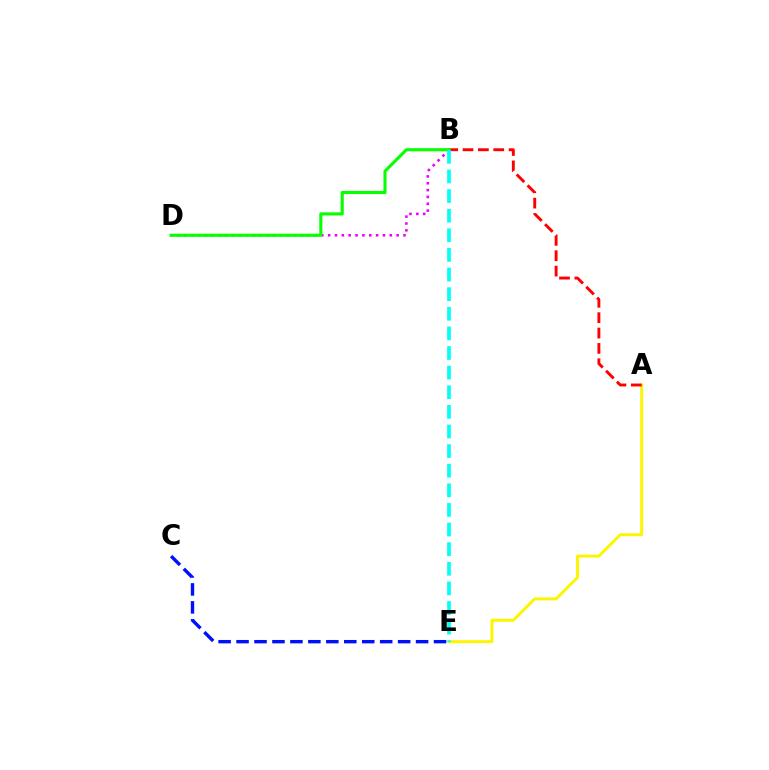{('B', 'D'): [{'color': '#ee00ff', 'line_style': 'dotted', 'thickness': 1.86}, {'color': '#08ff00', 'line_style': 'solid', 'thickness': 2.24}], ('A', 'E'): [{'color': '#fcf500', 'line_style': 'solid', 'thickness': 2.13}], ('C', 'E'): [{'color': '#0010ff', 'line_style': 'dashed', 'thickness': 2.44}], ('A', 'B'): [{'color': '#ff0000', 'line_style': 'dashed', 'thickness': 2.09}], ('B', 'E'): [{'color': '#00fff6', 'line_style': 'dashed', 'thickness': 2.66}]}